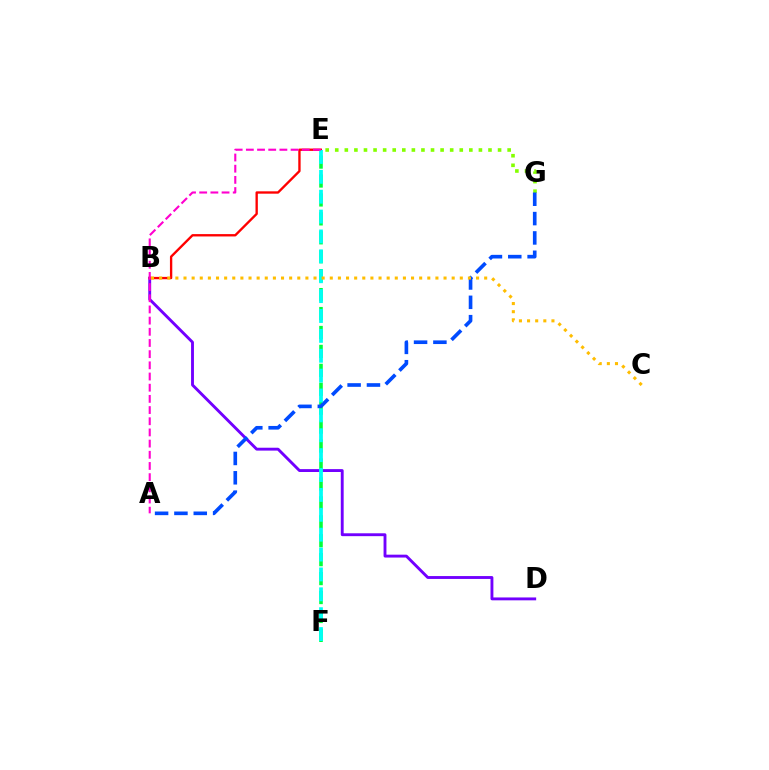{('B', 'D'): [{'color': '#7200ff', 'line_style': 'solid', 'thickness': 2.07}], ('E', 'G'): [{'color': '#84ff00', 'line_style': 'dotted', 'thickness': 2.6}], ('B', 'E'): [{'color': '#ff0000', 'line_style': 'solid', 'thickness': 1.69}], ('E', 'F'): [{'color': '#00ff39', 'line_style': 'dashed', 'thickness': 2.57}, {'color': '#00fff6', 'line_style': 'dashed', 'thickness': 2.7}], ('A', 'G'): [{'color': '#004bff', 'line_style': 'dashed', 'thickness': 2.63}], ('A', 'E'): [{'color': '#ff00cf', 'line_style': 'dashed', 'thickness': 1.52}], ('B', 'C'): [{'color': '#ffbd00', 'line_style': 'dotted', 'thickness': 2.21}]}